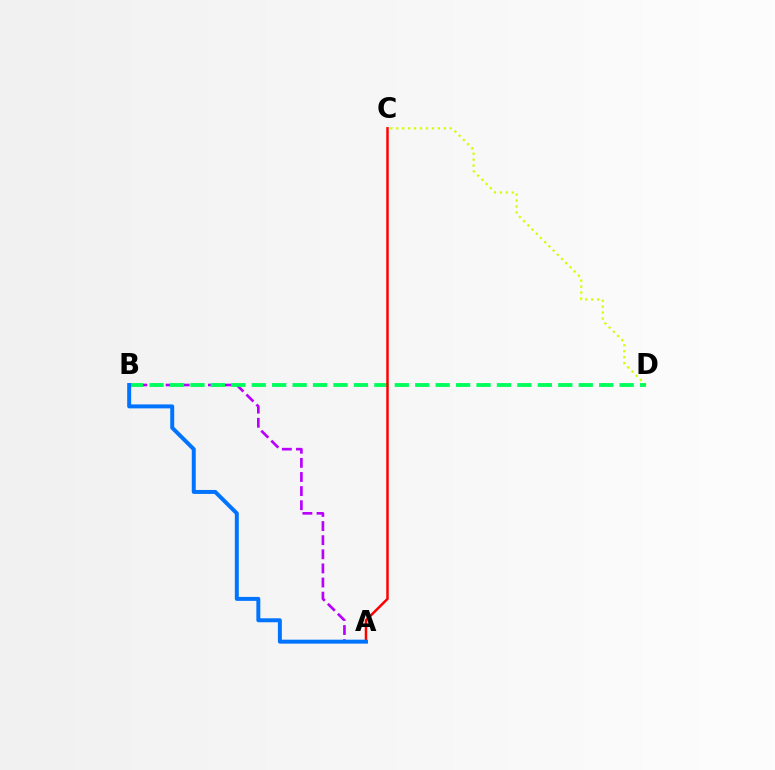{('C', 'D'): [{'color': '#d1ff00', 'line_style': 'dotted', 'thickness': 1.62}], ('A', 'B'): [{'color': '#b900ff', 'line_style': 'dashed', 'thickness': 1.92}, {'color': '#0074ff', 'line_style': 'solid', 'thickness': 2.86}], ('B', 'D'): [{'color': '#00ff5c', 'line_style': 'dashed', 'thickness': 2.78}], ('A', 'C'): [{'color': '#ff0000', 'line_style': 'solid', 'thickness': 1.79}]}